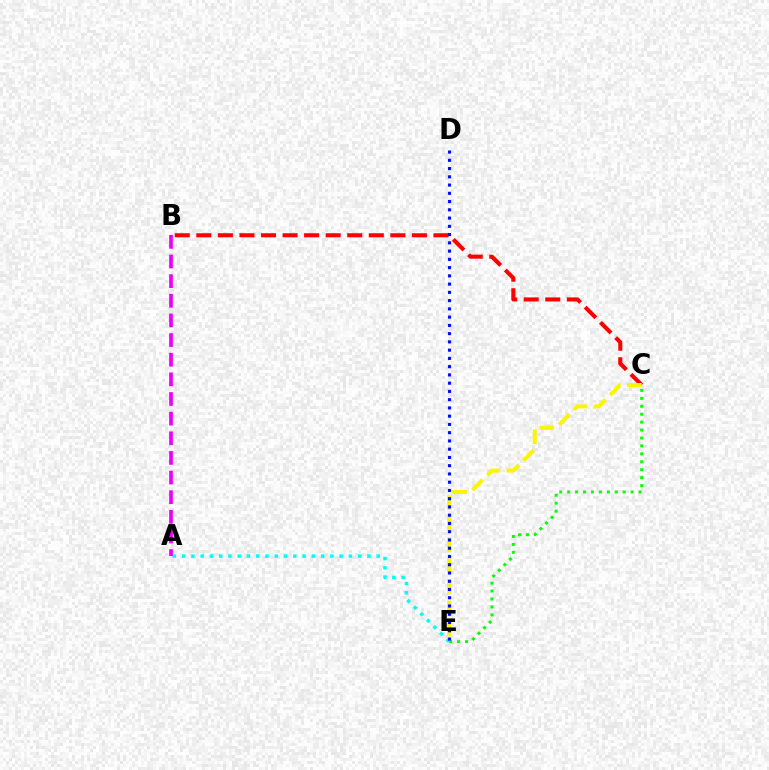{('B', 'C'): [{'color': '#ff0000', 'line_style': 'dashed', 'thickness': 2.93}], ('A', 'E'): [{'color': '#00fff6', 'line_style': 'dotted', 'thickness': 2.52}], ('C', 'E'): [{'color': '#08ff00', 'line_style': 'dotted', 'thickness': 2.16}, {'color': '#fcf500', 'line_style': 'dashed', 'thickness': 2.86}], ('A', 'B'): [{'color': '#ee00ff', 'line_style': 'dashed', 'thickness': 2.67}], ('D', 'E'): [{'color': '#0010ff', 'line_style': 'dotted', 'thickness': 2.24}]}